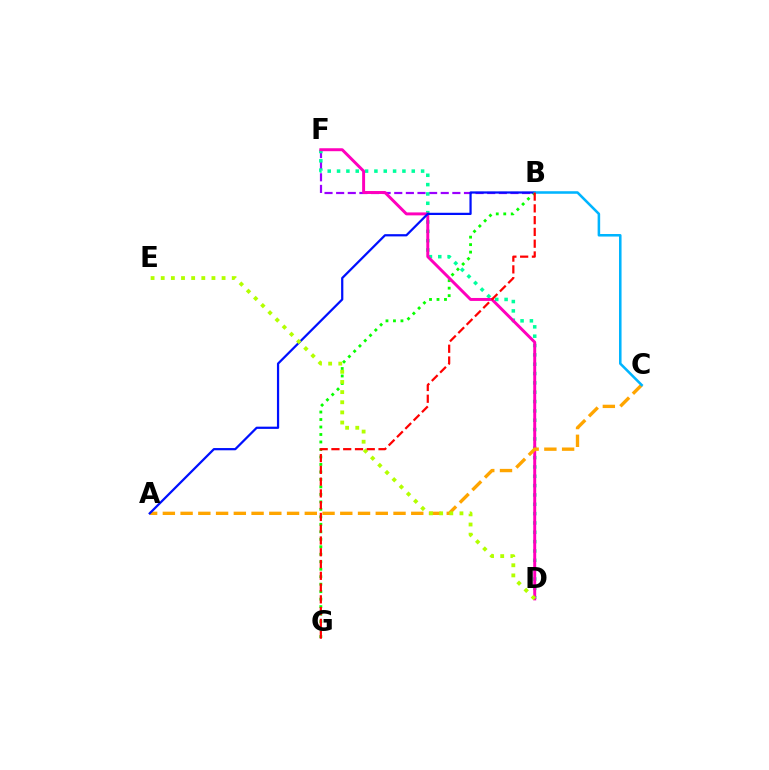{('B', 'F'): [{'color': '#9b00ff', 'line_style': 'dashed', 'thickness': 1.58}], ('B', 'G'): [{'color': '#08ff00', 'line_style': 'dotted', 'thickness': 2.03}, {'color': '#ff0000', 'line_style': 'dashed', 'thickness': 1.6}], ('D', 'F'): [{'color': '#00ff9d', 'line_style': 'dotted', 'thickness': 2.54}, {'color': '#ff00bd', 'line_style': 'solid', 'thickness': 2.13}], ('A', 'C'): [{'color': '#ffa500', 'line_style': 'dashed', 'thickness': 2.41}], ('A', 'B'): [{'color': '#0010ff', 'line_style': 'solid', 'thickness': 1.61}], ('D', 'E'): [{'color': '#b3ff00', 'line_style': 'dotted', 'thickness': 2.76}], ('B', 'C'): [{'color': '#00b5ff', 'line_style': 'solid', 'thickness': 1.83}]}